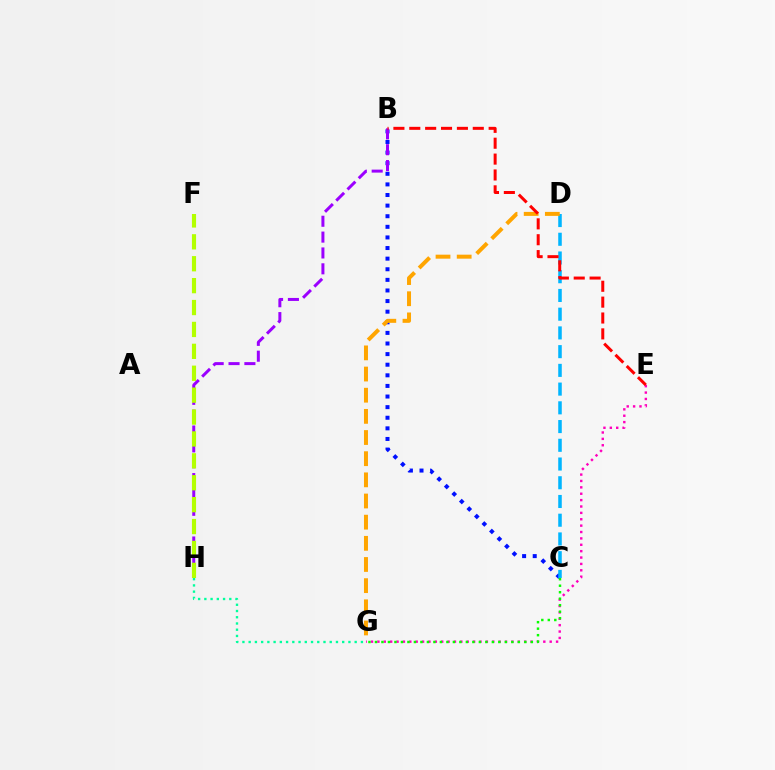{('B', 'C'): [{'color': '#0010ff', 'line_style': 'dotted', 'thickness': 2.88}], ('E', 'G'): [{'color': '#ff00bd', 'line_style': 'dotted', 'thickness': 1.73}], ('C', 'D'): [{'color': '#00b5ff', 'line_style': 'dashed', 'thickness': 2.54}], ('B', 'H'): [{'color': '#9b00ff', 'line_style': 'dashed', 'thickness': 2.15}], ('D', 'G'): [{'color': '#ffa500', 'line_style': 'dashed', 'thickness': 2.87}], ('B', 'E'): [{'color': '#ff0000', 'line_style': 'dashed', 'thickness': 2.16}], ('F', 'H'): [{'color': '#b3ff00', 'line_style': 'dashed', 'thickness': 2.98}], ('C', 'G'): [{'color': '#08ff00', 'line_style': 'dotted', 'thickness': 1.76}], ('G', 'H'): [{'color': '#00ff9d', 'line_style': 'dotted', 'thickness': 1.69}]}